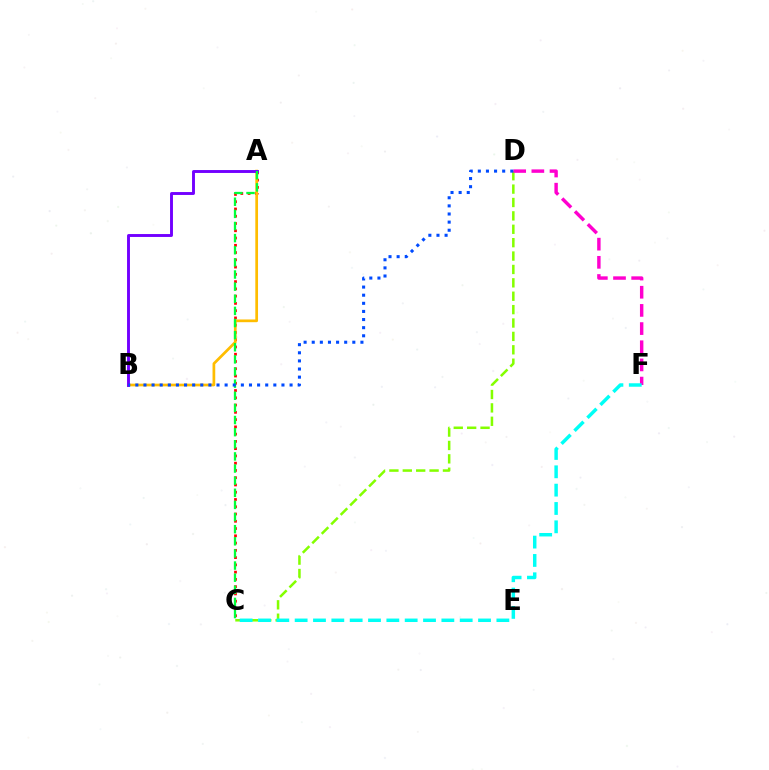{('C', 'D'): [{'color': '#84ff00', 'line_style': 'dashed', 'thickness': 1.82}], ('A', 'C'): [{'color': '#ff0000', 'line_style': 'dotted', 'thickness': 1.97}, {'color': '#00ff39', 'line_style': 'dashed', 'thickness': 1.65}], ('A', 'B'): [{'color': '#ffbd00', 'line_style': 'solid', 'thickness': 1.96}, {'color': '#7200ff', 'line_style': 'solid', 'thickness': 2.09}], ('D', 'F'): [{'color': '#ff00cf', 'line_style': 'dashed', 'thickness': 2.47}], ('C', 'F'): [{'color': '#00fff6', 'line_style': 'dashed', 'thickness': 2.49}], ('B', 'D'): [{'color': '#004bff', 'line_style': 'dotted', 'thickness': 2.21}]}